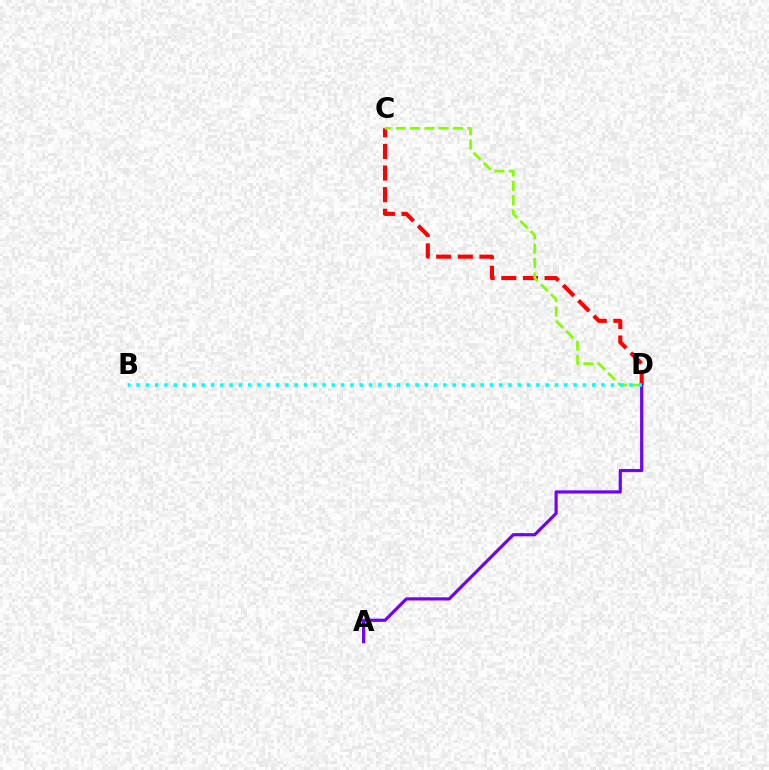{('C', 'D'): [{'color': '#ff0000', 'line_style': 'dashed', 'thickness': 2.94}, {'color': '#84ff00', 'line_style': 'dashed', 'thickness': 1.95}], ('A', 'D'): [{'color': '#7200ff', 'line_style': 'solid', 'thickness': 2.28}], ('B', 'D'): [{'color': '#00fff6', 'line_style': 'dotted', 'thickness': 2.53}]}